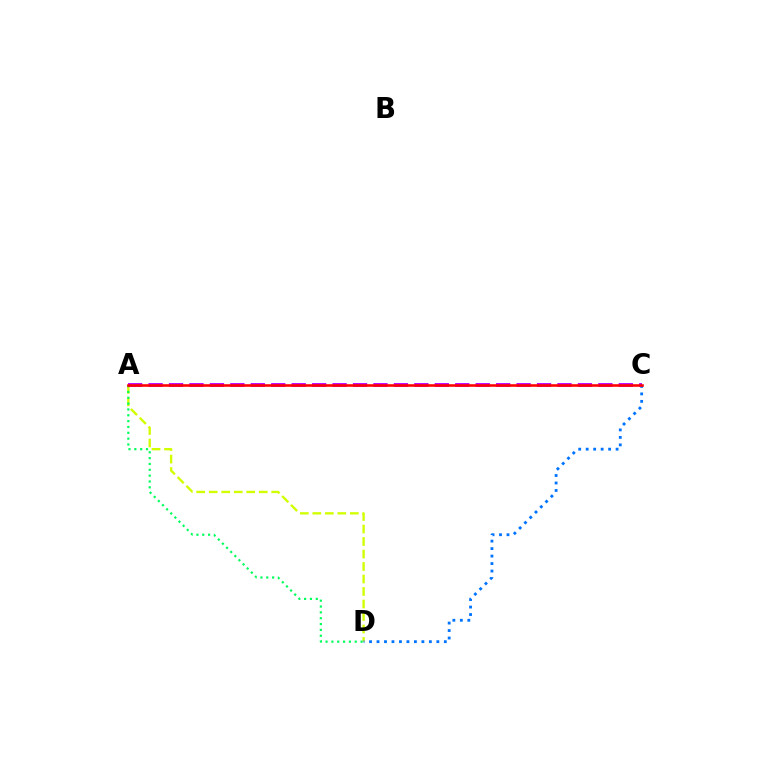{('A', 'D'): [{'color': '#d1ff00', 'line_style': 'dashed', 'thickness': 1.7}, {'color': '#00ff5c', 'line_style': 'dotted', 'thickness': 1.59}], ('C', 'D'): [{'color': '#0074ff', 'line_style': 'dotted', 'thickness': 2.03}], ('A', 'C'): [{'color': '#b900ff', 'line_style': 'dashed', 'thickness': 2.78}, {'color': '#ff0000', 'line_style': 'solid', 'thickness': 1.86}]}